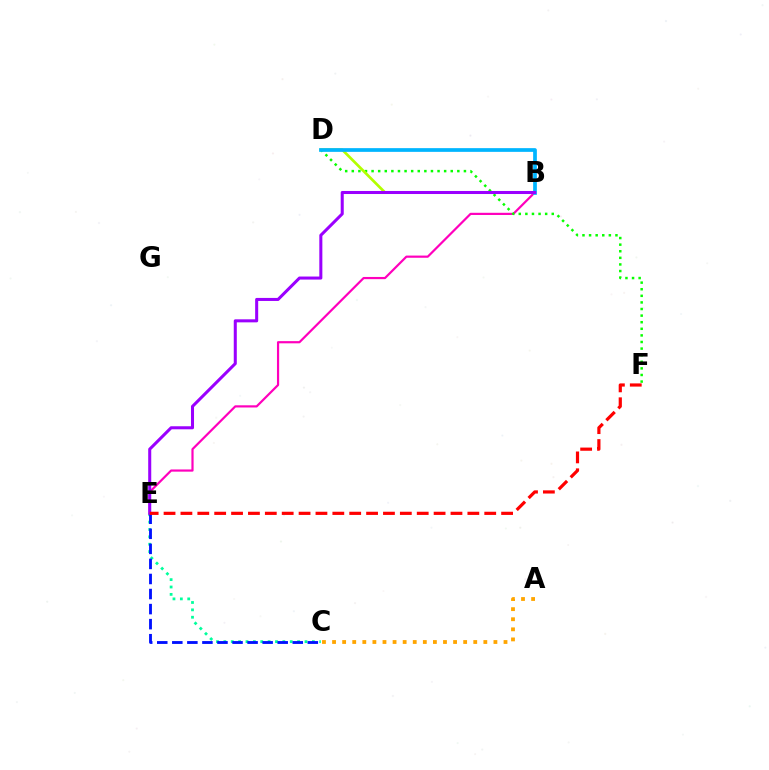{('B', 'E'): [{'color': '#ff00bd', 'line_style': 'solid', 'thickness': 1.58}, {'color': '#9b00ff', 'line_style': 'solid', 'thickness': 2.19}], ('D', 'F'): [{'color': '#08ff00', 'line_style': 'dotted', 'thickness': 1.79}], ('B', 'D'): [{'color': '#b3ff00', 'line_style': 'solid', 'thickness': 1.94}, {'color': '#00b5ff', 'line_style': 'solid', 'thickness': 2.68}], ('C', 'E'): [{'color': '#00ff9d', 'line_style': 'dotted', 'thickness': 2.0}, {'color': '#0010ff', 'line_style': 'dashed', 'thickness': 2.05}], ('A', 'C'): [{'color': '#ffa500', 'line_style': 'dotted', 'thickness': 2.74}], ('E', 'F'): [{'color': '#ff0000', 'line_style': 'dashed', 'thickness': 2.29}]}